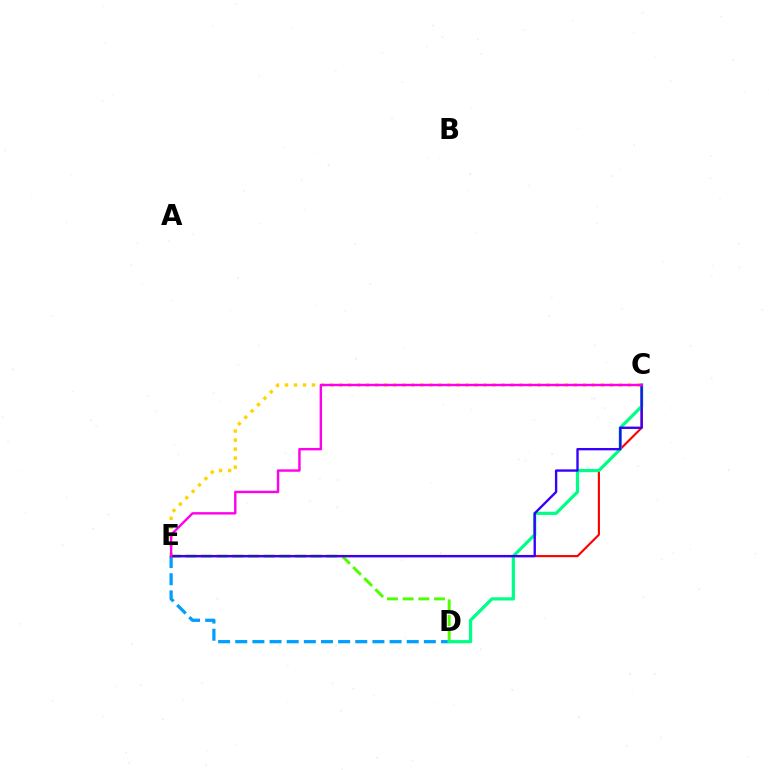{('C', 'E'): [{'color': '#ffd500', 'line_style': 'dotted', 'thickness': 2.45}, {'color': '#ff0000', 'line_style': 'solid', 'thickness': 1.54}, {'color': '#3700ff', 'line_style': 'solid', 'thickness': 1.7}, {'color': '#ff00ed', 'line_style': 'solid', 'thickness': 1.74}], ('D', 'E'): [{'color': '#009eff', 'line_style': 'dashed', 'thickness': 2.33}, {'color': '#4fff00', 'line_style': 'dashed', 'thickness': 2.13}], ('C', 'D'): [{'color': '#00ff86', 'line_style': 'solid', 'thickness': 2.32}]}